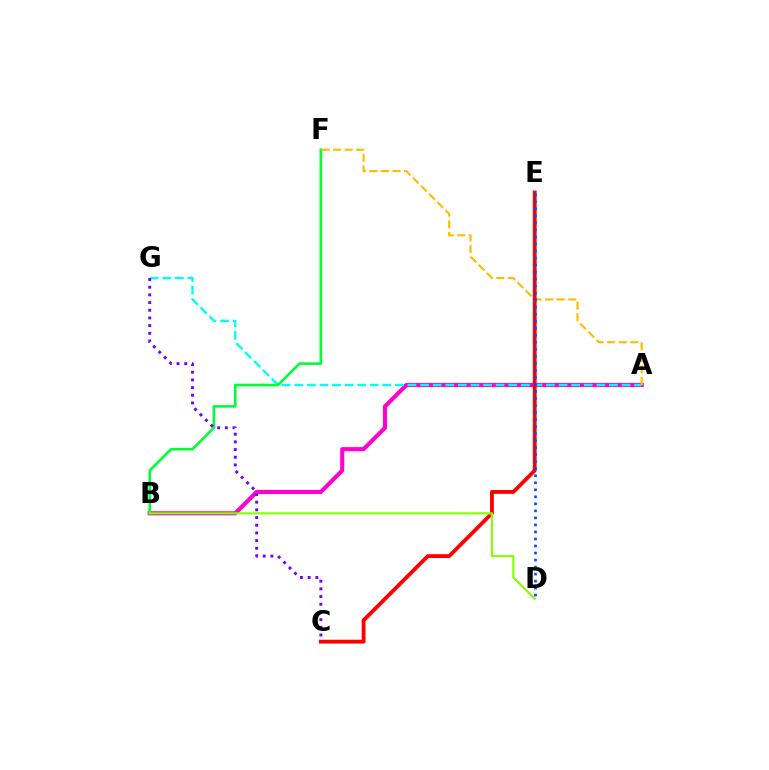{('A', 'B'): [{'color': '#ff00cf', 'line_style': 'solid', 'thickness': 2.96}], ('A', 'G'): [{'color': '#00fff6', 'line_style': 'dashed', 'thickness': 1.71}], ('B', 'F'): [{'color': '#00ff39', 'line_style': 'solid', 'thickness': 1.89}], ('A', 'F'): [{'color': '#ffbd00', 'line_style': 'dashed', 'thickness': 1.57}], ('C', 'E'): [{'color': '#ff0000', 'line_style': 'solid', 'thickness': 2.76}], ('C', 'G'): [{'color': '#7200ff', 'line_style': 'dotted', 'thickness': 2.09}], ('D', 'E'): [{'color': '#004bff', 'line_style': 'dotted', 'thickness': 1.91}], ('B', 'D'): [{'color': '#84ff00', 'line_style': 'solid', 'thickness': 1.52}]}